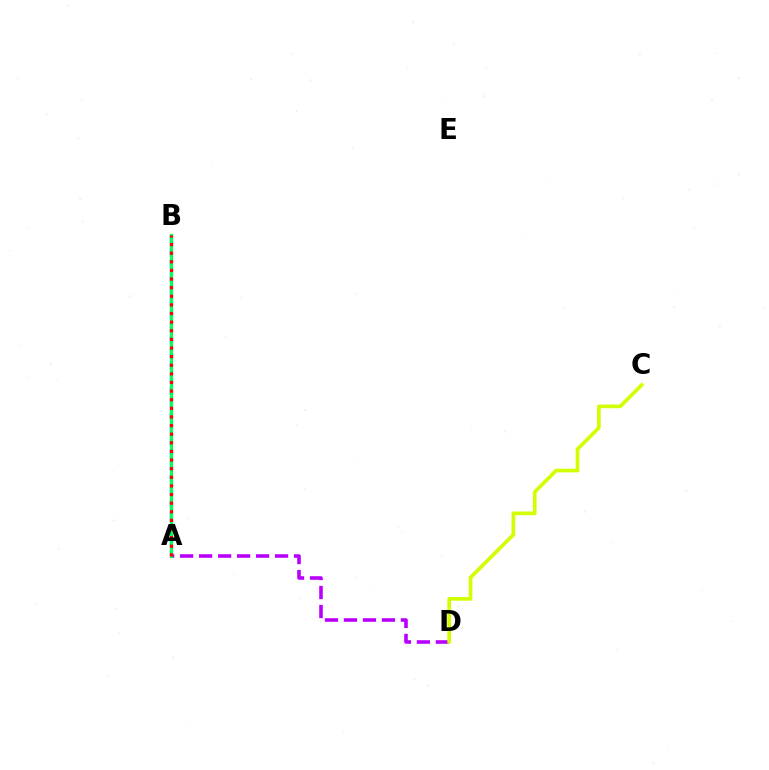{('A', 'D'): [{'color': '#b900ff', 'line_style': 'dashed', 'thickness': 2.58}], ('A', 'B'): [{'color': '#0074ff', 'line_style': 'dashed', 'thickness': 1.71}, {'color': '#00ff5c', 'line_style': 'solid', 'thickness': 2.31}, {'color': '#ff0000', 'line_style': 'dotted', 'thickness': 2.34}], ('C', 'D'): [{'color': '#d1ff00', 'line_style': 'solid', 'thickness': 2.64}]}